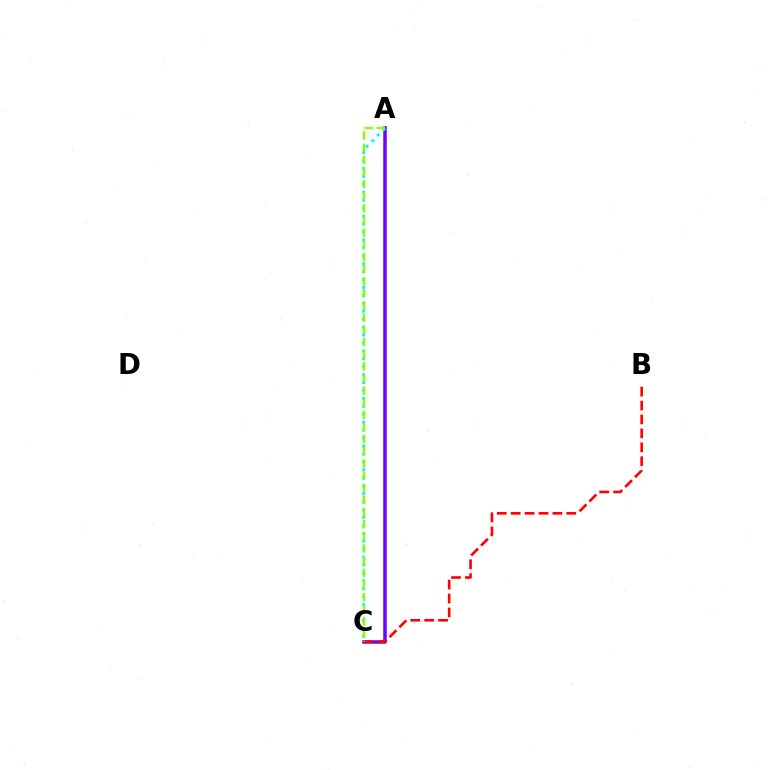{('A', 'C'): [{'color': '#7200ff', 'line_style': 'solid', 'thickness': 2.53}, {'color': '#00fff6', 'line_style': 'dotted', 'thickness': 2.15}, {'color': '#84ff00', 'line_style': 'dashed', 'thickness': 1.65}], ('B', 'C'): [{'color': '#ff0000', 'line_style': 'dashed', 'thickness': 1.89}]}